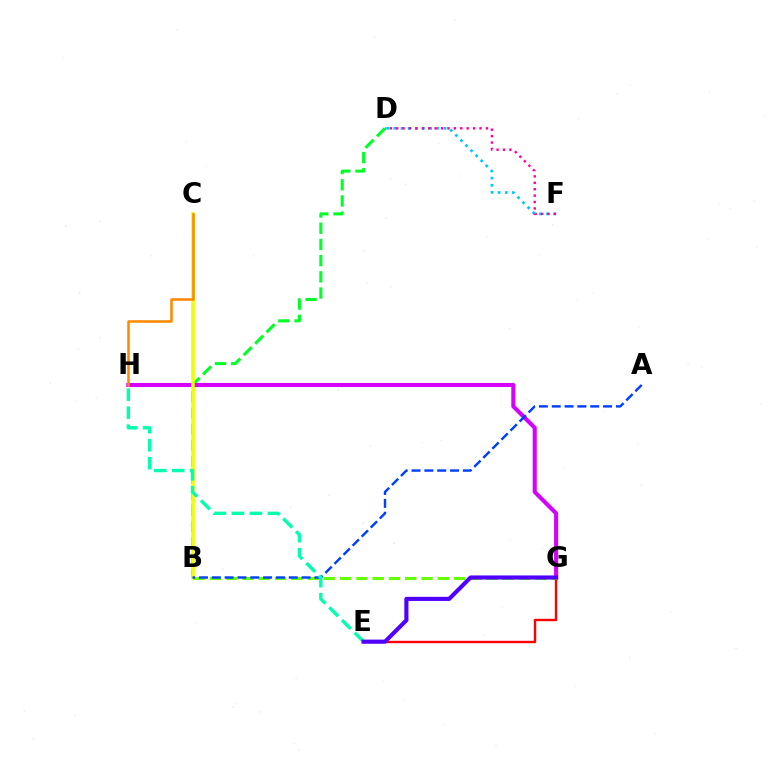{('B', 'D'): [{'color': '#00ff27', 'line_style': 'dashed', 'thickness': 2.2}], ('G', 'H'): [{'color': '#d600ff', 'line_style': 'solid', 'thickness': 2.94}], ('B', 'C'): [{'color': '#eeff00', 'line_style': 'solid', 'thickness': 2.54}], ('E', 'G'): [{'color': '#ff0000', 'line_style': 'solid', 'thickness': 1.71}, {'color': '#4f00ff', 'line_style': 'solid', 'thickness': 2.96}], ('D', 'F'): [{'color': '#00c7ff', 'line_style': 'dotted', 'thickness': 1.95}, {'color': '#ff00a0', 'line_style': 'dotted', 'thickness': 1.74}], ('C', 'H'): [{'color': '#ff8800', 'line_style': 'solid', 'thickness': 1.83}], ('B', 'G'): [{'color': '#66ff00', 'line_style': 'dashed', 'thickness': 2.21}], ('A', 'B'): [{'color': '#003fff', 'line_style': 'dashed', 'thickness': 1.74}], ('E', 'H'): [{'color': '#00ffaf', 'line_style': 'dashed', 'thickness': 2.44}]}